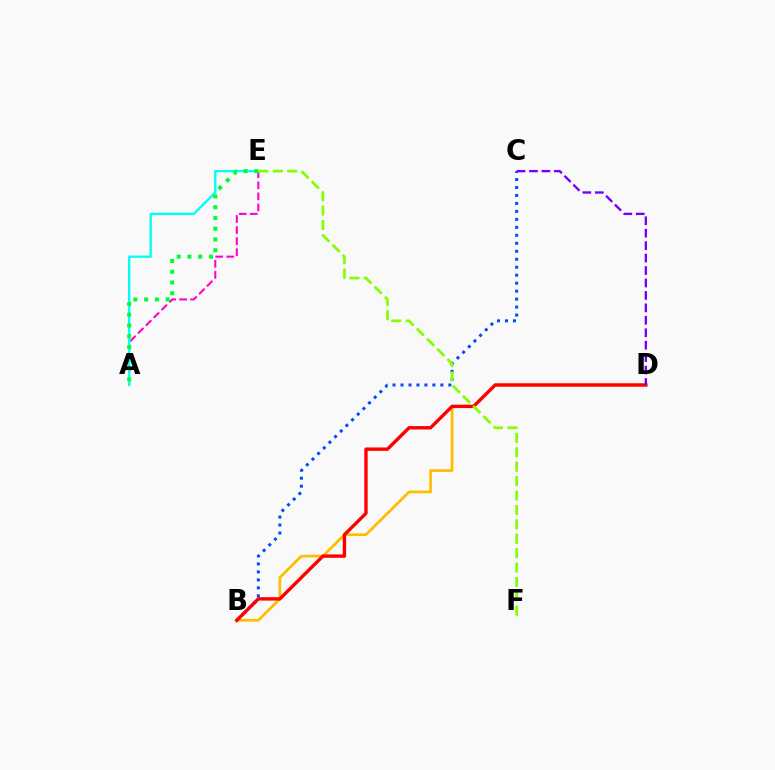{('B', 'C'): [{'color': '#004bff', 'line_style': 'dotted', 'thickness': 2.17}], ('A', 'E'): [{'color': '#ff00cf', 'line_style': 'dashed', 'thickness': 1.5}, {'color': '#00fff6', 'line_style': 'solid', 'thickness': 1.68}, {'color': '#00ff39', 'line_style': 'dotted', 'thickness': 2.92}], ('B', 'D'): [{'color': '#ffbd00', 'line_style': 'solid', 'thickness': 1.95}, {'color': '#ff0000', 'line_style': 'solid', 'thickness': 2.44}], ('E', 'F'): [{'color': '#84ff00', 'line_style': 'dashed', 'thickness': 1.96}], ('C', 'D'): [{'color': '#7200ff', 'line_style': 'dashed', 'thickness': 1.69}]}